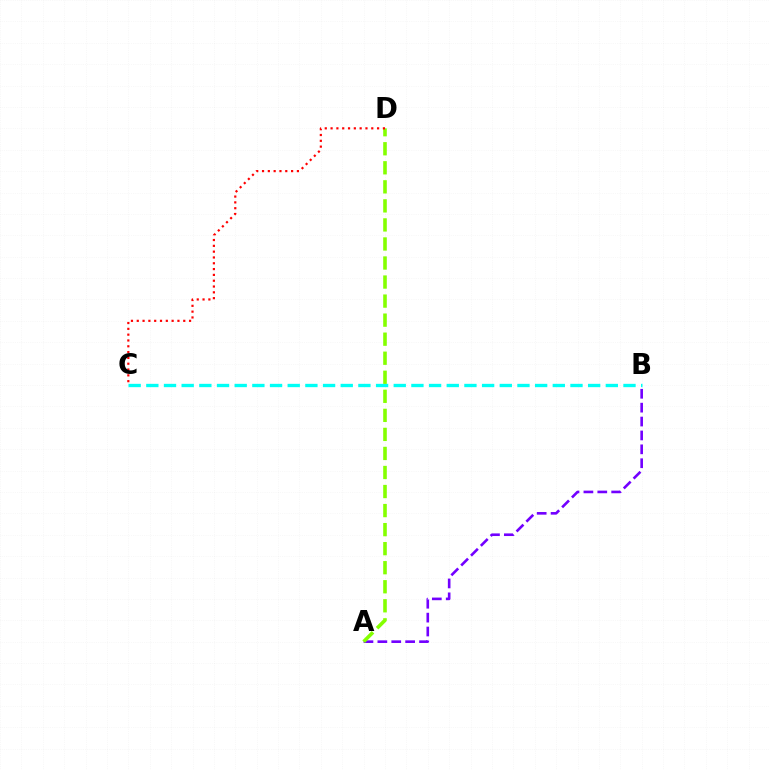{('A', 'B'): [{'color': '#7200ff', 'line_style': 'dashed', 'thickness': 1.89}], ('B', 'C'): [{'color': '#00fff6', 'line_style': 'dashed', 'thickness': 2.4}], ('A', 'D'): [{'color': '#84ff00', 'line_style': 'dashed', 'thickness': 2.59}], ('C', 'D'): [{'color': '#ff0000', 'line_style': 'dotted', 'thickness': 1.58}]}